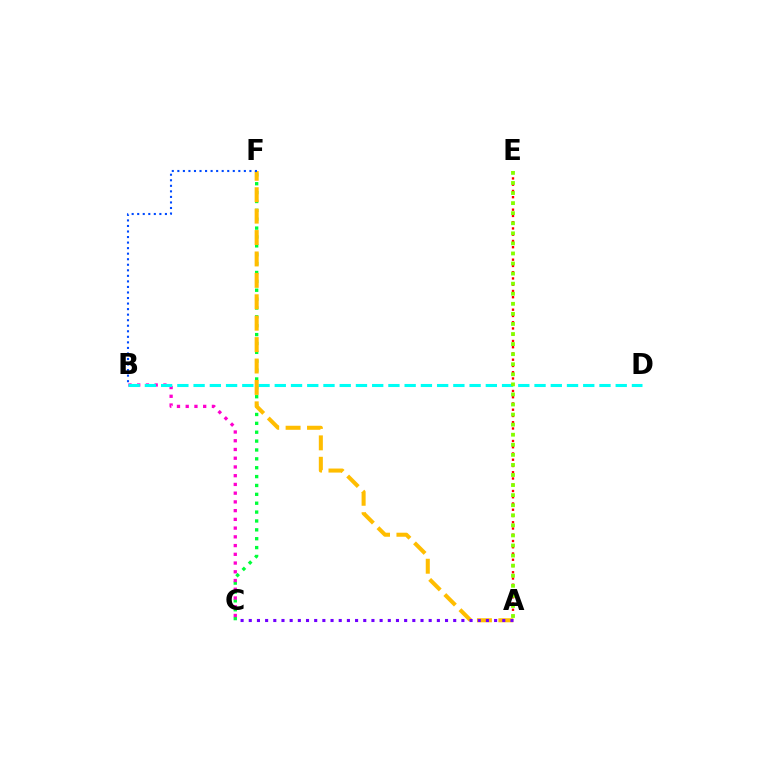{('C', 'F'): [{'color': '#00ff39', 'line_style': 'dotted', 'thickness': 2.41}], ('B', 'C'): [{'color': '#ff00cf', 'line_style': 'dotted', 'thickness': 2.37}], ('B', 'D'): [{'color': '#00fff6', 'line_style': 'dashed', 'thickness': 2.21}], ('A', 'F'): [{'color': '#ffbd00', 'line_style': 'dashed', 'thickness': 2.91}], ('A', 'E'): [{'color': '#ff0000', 'line_style': 'dotted', 'thickness': 1.7}, {'color': '#84ff00', 'line_style': 'dotted', 'thickness': 2.74}], ('A', 'C'): [{'color': '#7200ff', 'line_style': 'dotted', 'thickness': 2.22}], ('B', 'F'): [{'color': '#004bff', 'line_style': 'dotted', 'thickness': 1.51}]}